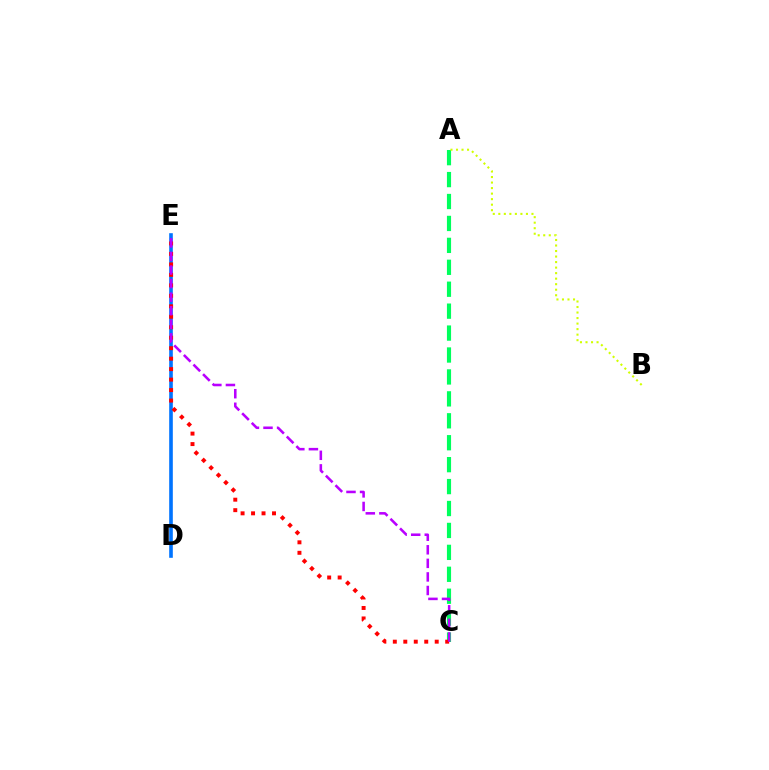{('A', 'C'): [{'color': '#00ff5c', 'line_style': 'dashed', 'thickness': 2.98}], ('D', 'E'): [{'color': '#0074ff', 'line_style': 'solid', 'thickness': 2.61}], ('C', 'E'): [{'color': '#ff0000', 'line_style': 'dotted', 'thickness': 2.85}, {'color': '#b900ff', 'line_style': 'dashed', 'thickness': 1.84}], ('A', 'B'): [{'color': '#d1ff00', 'line_style': 'dotted', 'thickness': 1.5}]}